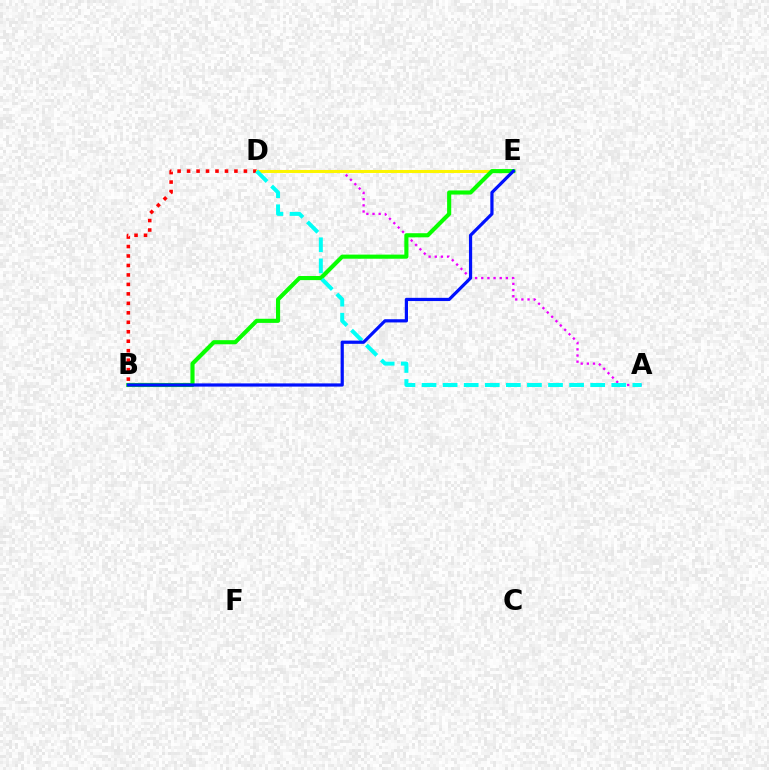{('A', 'D'): [{'color': '#ee00ff', 'line_style': 'dotted', 'thickness': 1.67}, {'color': '#00fff6', 'line_style': 'dashed', 'thickness': 2.86}], ('B', 'D'): [{'color': '#ff0000', 'line_style': 'dotted', 'thickness': 2.57}], ('D', 'E'): [{'color': '#fcf500', 'line_style': 'solid', 'thickness': 2.18}], ('B', 'E'): [{'color': '#08ff00', 'line_style': 'solid', 'thickness': 2.96}, {'color': '#0010ff', 'line_style': 'solid', 'thickness': 2.31}]}